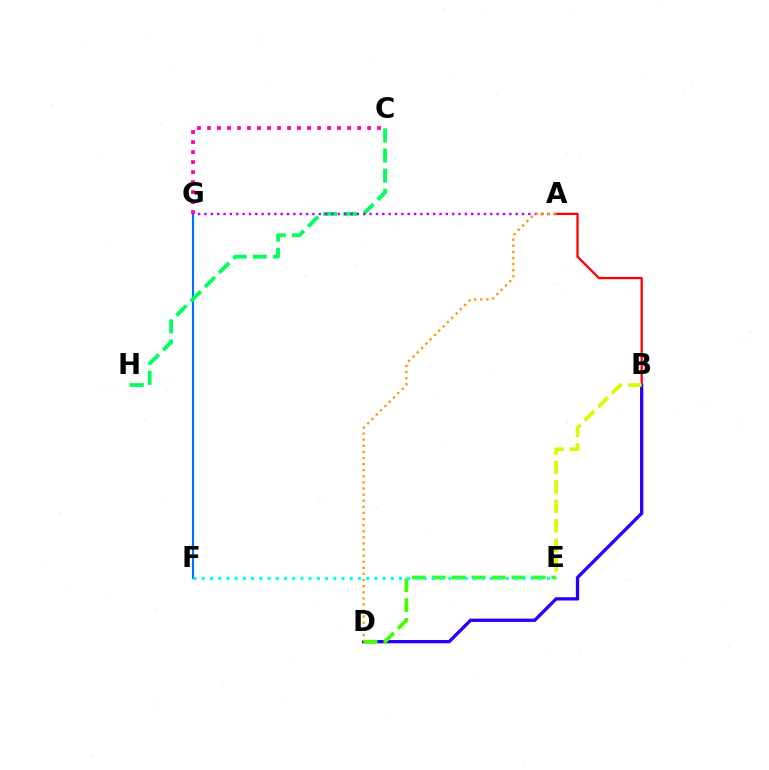{('A', 'B'): [{'color': '#ff0000', 'line_style': 'solid', 'thickness': 1.64}], ('F', 'G'): [{'color': '#0074ff', 'line_style': 'solid', 'thickness': 1.56}], ('C', 'H'): [{'color': '#00ff5c', 'line_style': 'dashed', 'thickness': 2.73}], ('B', 'D'): [{'color': '#2500ff', 'line_style': 'solid', 'thickness': 2.36}], ('D', 'E'): [{'color': '#3dff00', 'line_style': 'dashed', 'thickness': 2.71}], ('B', 'E'): [{'color': '#d1ff00', 'line_style': 'dashed', 'thickness': 2.64}], ('A', 'G'): [{'color': '#b900ff', 'line_style': 'dotted', 'thickness': 1.73}], ('A', 'D'): [{'color': '#ff9400', 'line_style': 'dotted', 'thickness': 1.66}], ('E', 'F'): [{'color': '#00fff6', 'line_style': 'dotted', 'thickness': 2.23}], ('C', 'G'): [{'color': '#ff00ac', 'line_style': 'dotted', 'thickness': 2.72}]}